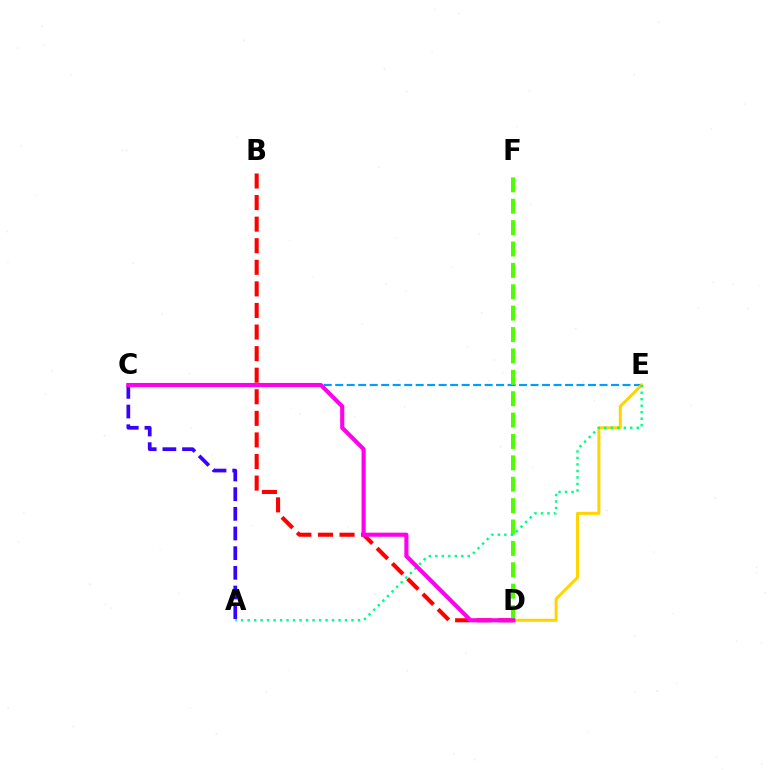{('C', 'E'): [{'color': '#009eff', 'line_style': 'dashed', 'thickness': 1.56}], ('D', 'E'): [{'color': '#ffd500', 'line_style': 'solid', 'thickness': 2.17}], ('A', 'C'): [{'color': '#3700ff', 'line_style': 'dashed', 'thickness': 2.67}], ('B', 'D'): [{'color': '#ff0000', 'line_style': 'dashed', 'thickness': 2.93}], ('D', 'F'): [{'color': '#4fff00', 'line_style': 'dashed', 'thickness': 2.91}], ('A', 'E'): [{'color': '#00ff86', 'line_style': 'dotted', 'thickness': 1.76}], ('C', 'D'): [{'color': '#ff00ed', 'line_style': 'solid', 'thickness': 2.96}]}